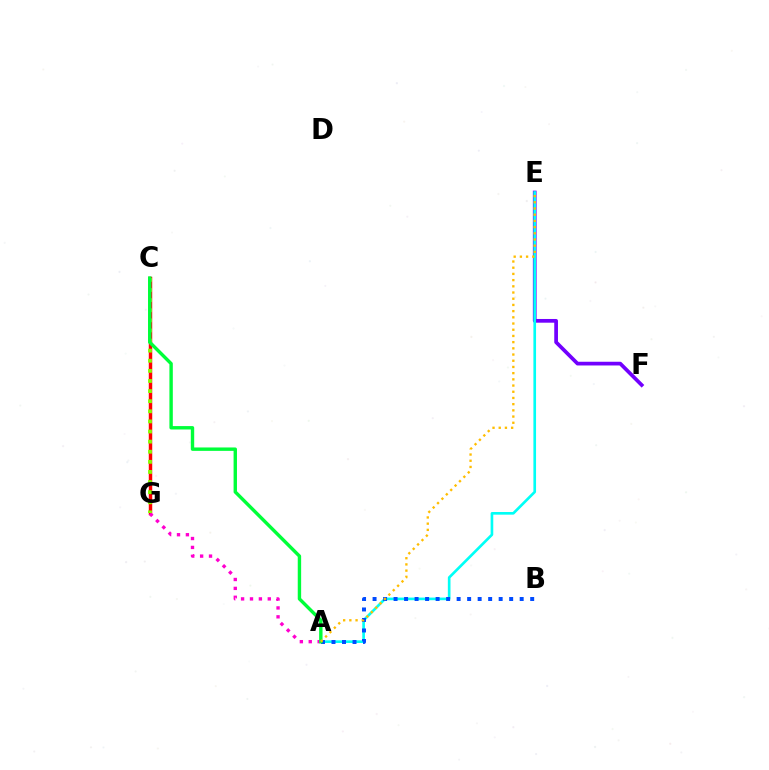{('C', 'G'): [{'color': '#ff0000', 'line_style': 'solid', 'thickness': 2.48}, {'color': '#84ff00', 'line_style': 'dotted', 'thickness': 2.75}], ('A', 'G'): [{'color': '#ff00cf', 'line_style': 'dotted', 'thickness': 2.42}], ('E', 'F'): [{'color': '#7200ff', 'line_style': 'solid', 'thickness': 2.67}], ('A', 'E'): [{'color': '#00fff6', 'line_style': 'solid', 'thickness': 1.91}, {'color': '#ffbd00', 'line_style': 'dotted', 'thickness': 1.69}], ('A', 'B'): [{'color': '#004bff', 'line_style': 'dotted', 'thickness': 2.86}], ('A', 'C'): [{'color': '#00ff39', 'line_style': 'solid', 'thickness': 2.45}]}